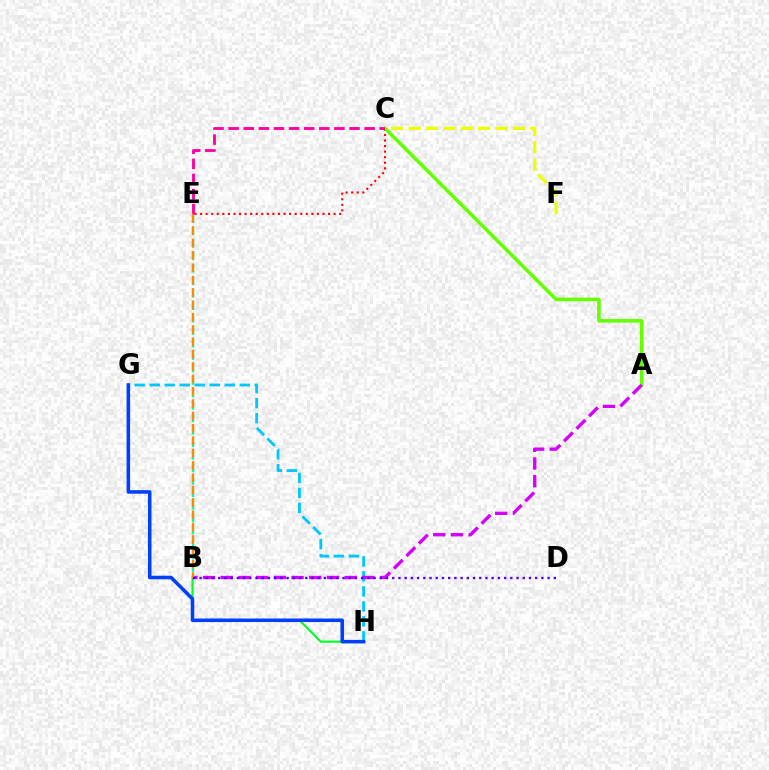{('B', 'H'): [{'color': '#00ff27', 'line_style': 'solid', 'thickness': 1.53}], ('A', 'C'): [{'color': '#66ff00', 'line_style': 'solid', 'thickness': 2.58}], ('C', 'E'): [{'color': '#ff00a0', 'line_style': 'dashed', 'thickness': 2.05}, {'color': '#ff0000', 'line_style': 'dotted', 'thickness': 1.51}], ('G', 'H'): [{'color': '#00c7ff', 'line_style': 'dashed', 'thickness': 2.04}, {'color': '#003fff', 'line_style': 'solid', 'thickness': 2.55}], ('A', 'B'): [{'color': '#d600ff', 'line_style': 'dashed', 'thickness': 2.41}], ('B', 'E'): [{'color': '#00ffaf', 'line_style': 'dashed', 'thickness': 1.69}, {'color': '#ff8800', 'line_style': 'dashed', 'thickness': 1.68}], ('B', 'D'): [{'color': '#4f00ff', 'line_style': 'dotted', 'thickness': 1.69}], ('C', 'F'): [{'color': '#eeff00', 'line_style': 'dashed', 'thickness': 2.36}]}